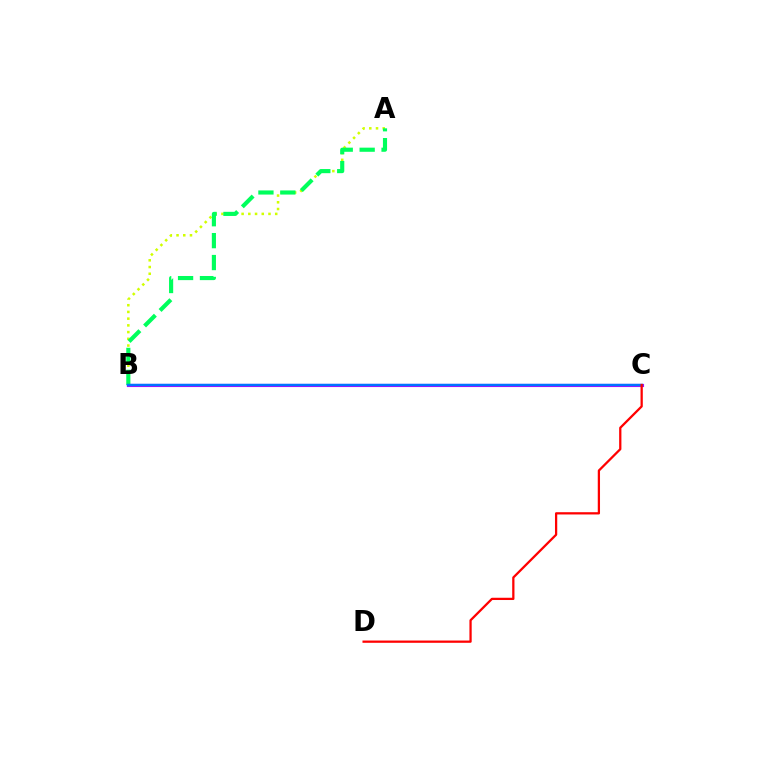{('A', 'B'): [{'color': '#d1ff00', 'line_style': 'dotted', 'thickness': 1.83}, {'color': '#00ff5c', 'line_style': 'dashed', 'thickness': 2.98}], ('B', 'C'): [{'color': '#b900ff', 'line_style': 'solid', 'thickness': 2.25}, {'color': '#0074ff', 'line_style': 'solid', 'thickness': 1.76}], ('C', 'D'): [{'color': '#ff0000', 'line_style': 'solid', 'thickness': 1.63}]}